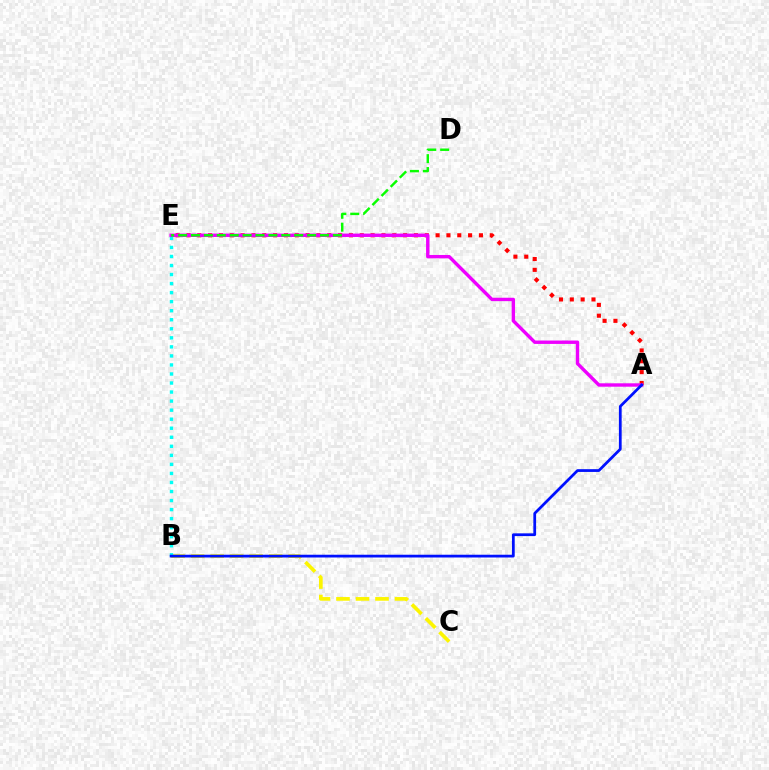{('B', 'C'): [{'color': '#fcf500', 'line_style': 'dashed', 'thickness': 2.65}], ('B', 'E'): [{'color': '#00fff6', 'line_style': 'dotted', 'thickness': 2.46}], ('A', 'E'): [{'color': '#ff0000', 'line_style': 'dotted', 'thickness': 2.94}, {'color': '#ee00ff', 'line_style': 'solid', 'thickness': 2.45}], ('A', 'B'): [{'color': '#0010ff', 'line_style': 'solid', 'thickness': 1.99}], ('D', 'E'): [{'color': '#08ff00', 'line_style': 'dashed', 'thickness': 1.75}]}